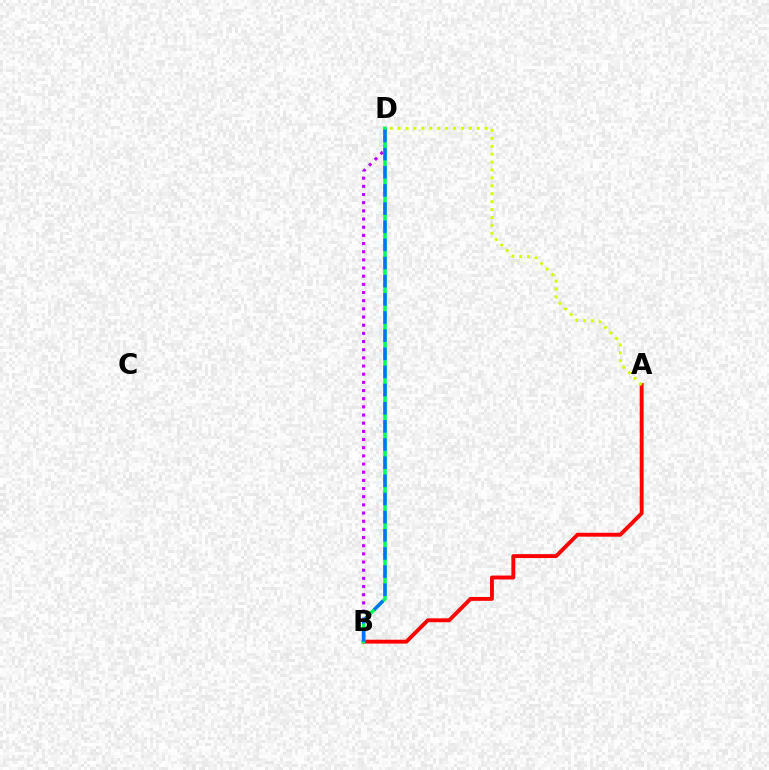{('A', 'B'): [{'color': '#ff0000', 'line_style': 'solid', 'thickness': 2.8}], ('B', 'D'): [{'color': '#b900ff', 'line_style': 'dotted', 'thickness': 2.22}, {'color': '#00ff5c', 'line_style': 'solid', 'thickness': 2.55}, {'color': '#0074ff', 'line_style': 'dashed', 'thickness': 2.47}], ('A', 'D'): [{'color': '#d1ff00', 'line_style': 'dotted', 'thickness': 2.15}]}